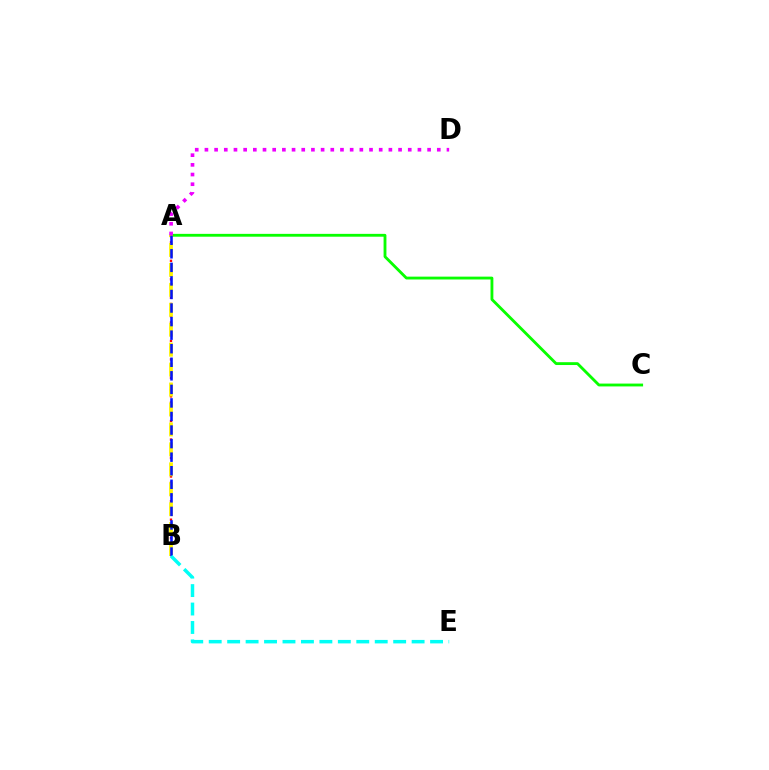{('A', 'B'): [{'color': '#ff0000', 'line_style': 'dotted', 'thickness': 1.67}, {'color': '#fcf500', 'line_style': 'dashed', 'thickness': 2.71}, {'color': '#0010ff', 'line_style': 'dashed', 'thickness': 1.84}], ('A', 'C'): [{'color': '#08ff00', 'line_style': 'solid', 'thickness': 2.04}], ('A', 'D'): [{'color': '#ee00ff', 'line_style': 'dotted', 'thickness': 2.63}], ('B', 'E'): [{'color': '#00fff6', 'line_style': 'dashed', 'thickness': 2.51}]}